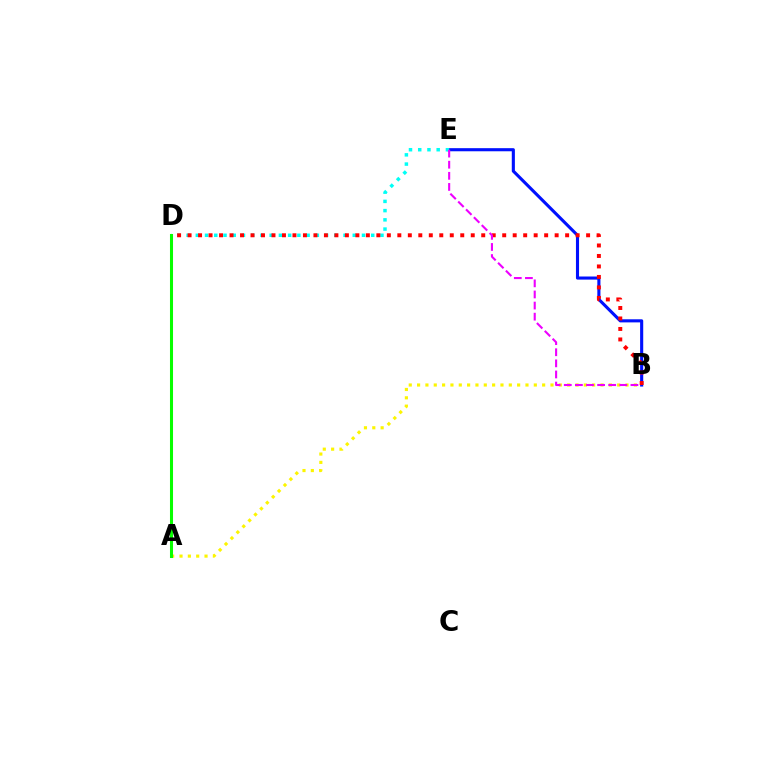{('A', 'B'): [{'color': '#fcf500', 'line_style': 'dotted', 'thickness': 2.27}], ('B', 'E'): [{'color': '#0010ff', 'line_style': 'solid', 'thickness': 2.23}, {'color': '#ee00ff', 'line_style': 'dashed', 'thickness': 1.51}], ('D', 'E'): [{'color': '#00fff6', 'line_style': 'dotted', 'thickness': 2.51}], ('B', 'D'): [{'color': '#ff0000', 'line_style': 'dotted', 'thickness': 2.85}], ('A', 'D'): [{'color': '#08ff00', 'line_style': 'solid', 'thickness': 2.2}]}